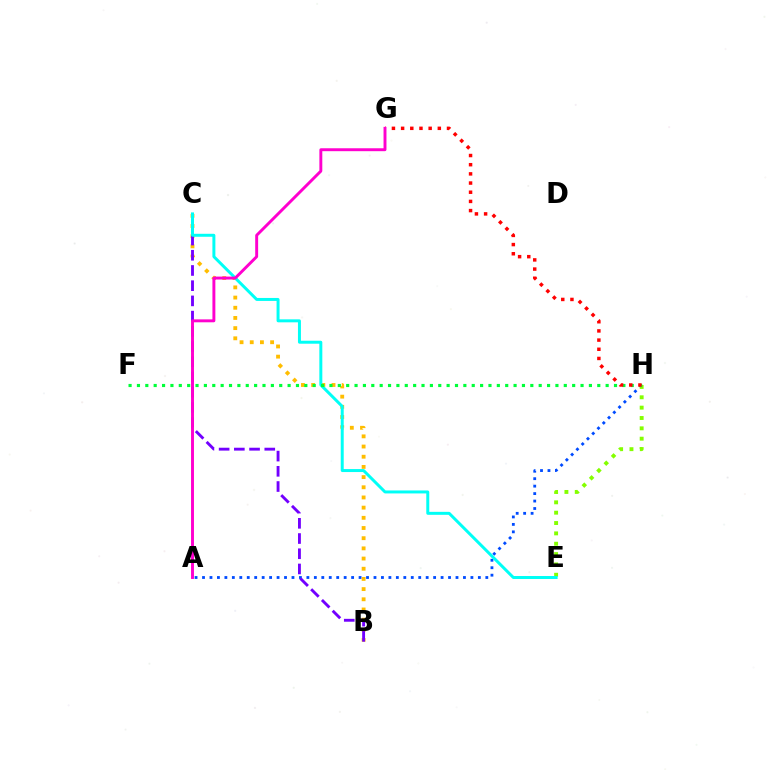{('A', 'H'): [{'color': '#004bff', 'line_style': 'dotted', 'thickness': 2.03}], ('E', 'H'): [{'color': '#84ff00', 'line_style': 'dotted', 'thickness': 2.81}], ('B', 'C'): [{'color': '#ffbd00', 'line_style': 'dotted', 'thickness': 2.77}, {'color': '#7200ff', 'line_style': 'dashed', 'thickness': 2.07}], ('C', 'E'): [{'color': '#00fff6', 'line_style': 'solid', 'thickness': 2.14}], ('F', 'H'): [{'color': '#00ff39', 'line_style': 'dotted', 'thickness': 2.27}], ('G', 'H'): [{'color': '#ff0000', 'line_style': 'dotted', 'thickness': 2.49}], ('A', 'G'): [{'color': '#ff00cf', 'line_style': 'solid', 'thickness': 2.11}]}